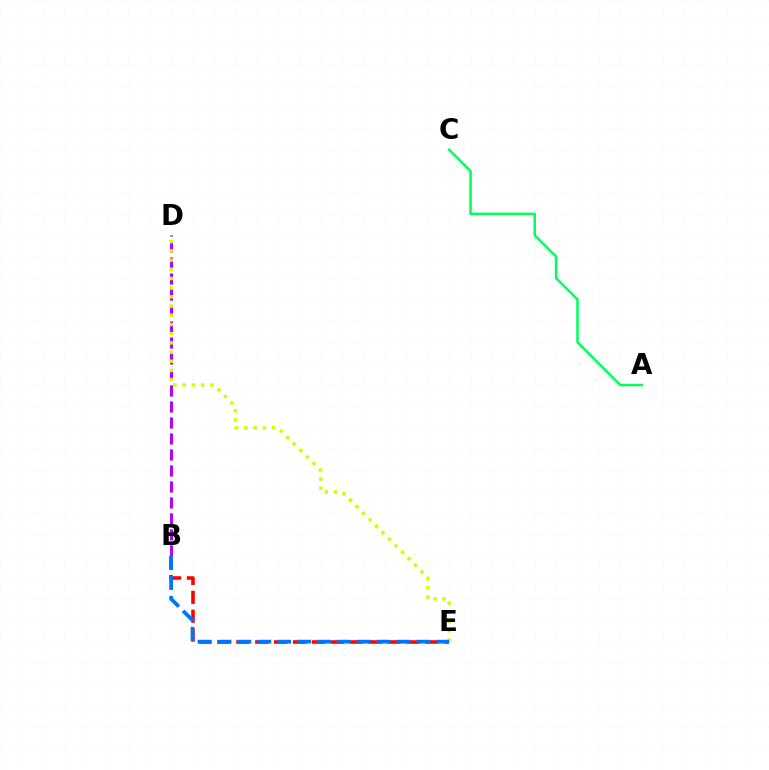{('B', 'E'): [{'color': '#ff0000', 'line_style': 'dashed', 'thickness': 2.57}, {'color': '#0074ff', 'line_style': 'dashed', 'thickness': 2.7}], ('B', 'D'): [{'color': '#b900ff', 'line_style': 'dashed', 'thickness': 2.17}], ('D', 'E'): [{'color': '#d1ff00', 'line_style': 'dotted', 'thickness': 2.5}], ('A', 'C'): [{'color': '#00ff5c', 'line_style': 'solid', 'thickness': 1.82}]}